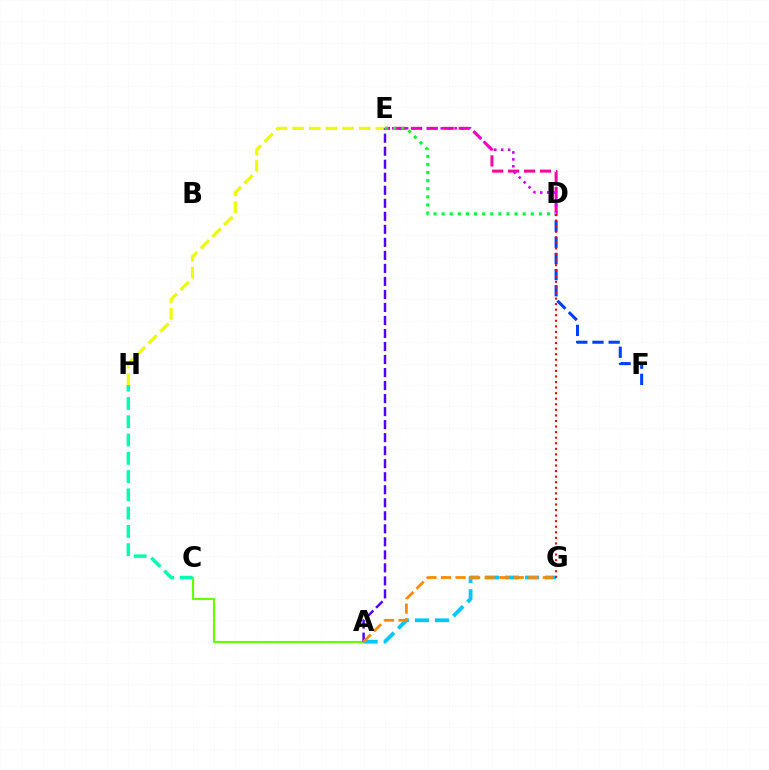{('D', 'F'): [{'color': '#003fff', 'line_style': 'dashed', 'thickness': 2.2}], ('D', 'E'): [{'color': '#ff00a0', 'line_style': 'dashed', 'thickness': 2.17}, {'color': '#d600ff', 'line_style': 'dotted', 'thickness': 1.88}, {'color': '#00ff27', 'line_style': 'dotted', 'thickness': 2.2}], ('A', 'C'): [{'color': '#66ff00', 'line_style': 'solid', 'thickness': 1.54}], ('C', 'H'): [{'color': '#00ffaf', 'line_style': 'dashed', 'thickness': 2.48}], ('E', 'H'): [{'color': '#eeff00', 'line_style': 'dashed', 'thickness': 2.26}], ('A', 'G'): [{'color': '#00c7ff', 'line_style': 'dashed', 'thickness': 2.72}, {'color': '#ff8800', 'line_style': 'dashed', 'thickness': 1.98}], ('A', 'E'): [{'color': '#4f00ff', 'line_style': 'dashed', 'thickness': 1.77}], ('D', 'G'): [{'color': '#ff0000', 'line_style': 'dotted', 'thickness': 1.51}]}